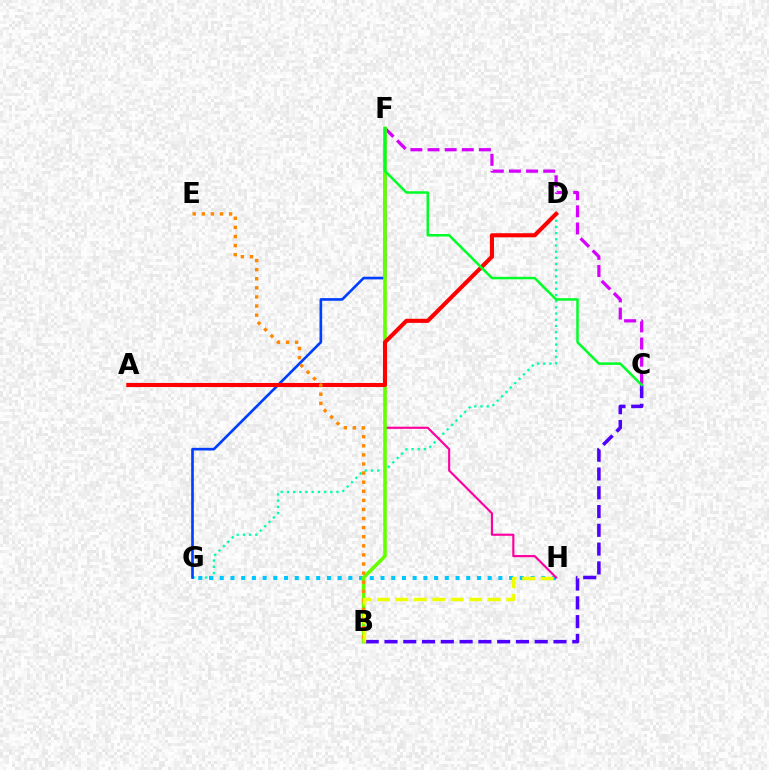{('B', 'C'): [{'color': '#4f00ff', 'line_style': 'dashed', 'thickness': 2.55}], ('D', 'G'): [{'color': '#00ffaf', 'line_style': 'dotted', 'thickness': 1.68}], ('F', 'G'): [{'color': '#003fff', 'line_style': 'solid', 'thickness': 1.91}], ('G', 'H'): [{'color': '#00c7ff', 'line_style': 'dotted', 'thickness': 2.91}], ('F', 'H'): [{'color': '#ff00a0', 'line_style': 'solid', 'thickness': 1.55}], ('C', 'F'): [{'color': '#d600ff', 'line_style': 'dashed', 'thickness': 2.33}, {'color': '#00ff27', 'line_style': 'solid', 'thickness': 1.81}], ('B', 'F'): [{'color': '#66ff00', 'line_style': 'solid', 'thickness': 2.58}], ('A', 'D'): [{'color': '#ff0000', 'line_style': 'solid', 'thickness': 2.95}], ('B', 'E'): [{'color': '#ff8800', 'line_style': 'dotted', 'thickness': 2.47}], ('B', 'H'): [{'color': '#eeff00', 'line_style': 'dashed', 'thickness': 2.51}]}